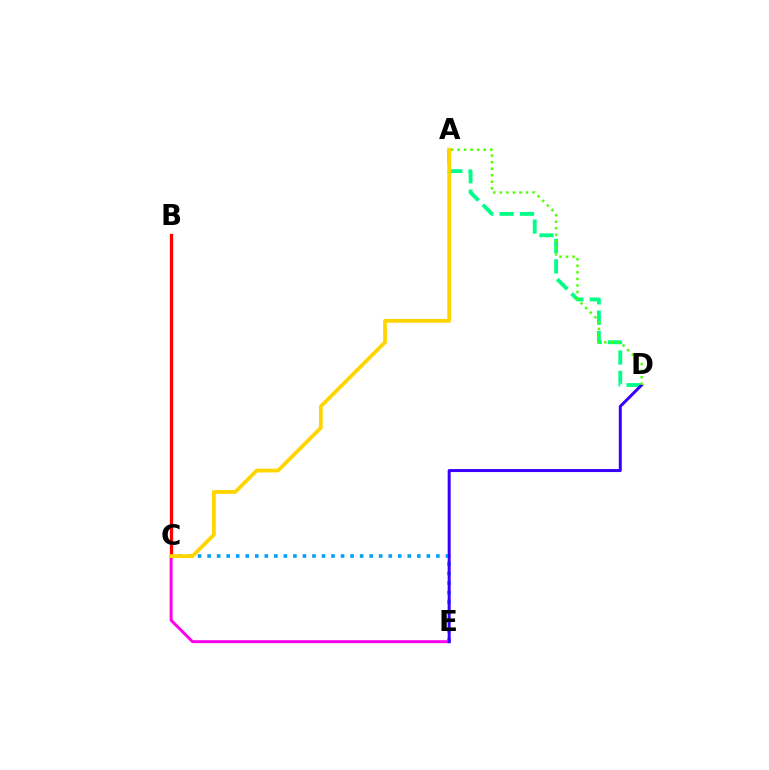{('C', 'E'): [{'color': '#ff00ed', 'line_style': 'solid', 'thickness': 2.12}, {'color': '#009eff', 'line_style': 'dotted', 'thickness': 2.59}], ('A', 'D'): [{'color': '#00ff86', 'line_style': 'dashed', 'thickness': 2.77}, {'color': '#4fff00', 'line_style': 'dotted', 'thickness': 1.78}], ('B', 'C'): [{'color': '#ff0000', 'line_style': 'solid', 'thickness': 2.35}], ('D', 'E'): [{'color': '#3700ff', 'line_style': 'solid', 'thickness': 2.15}], ('A', 'C'): [{'color': '#ffd500', 'line_style': 'solid', 'thickness': 2.71}]}